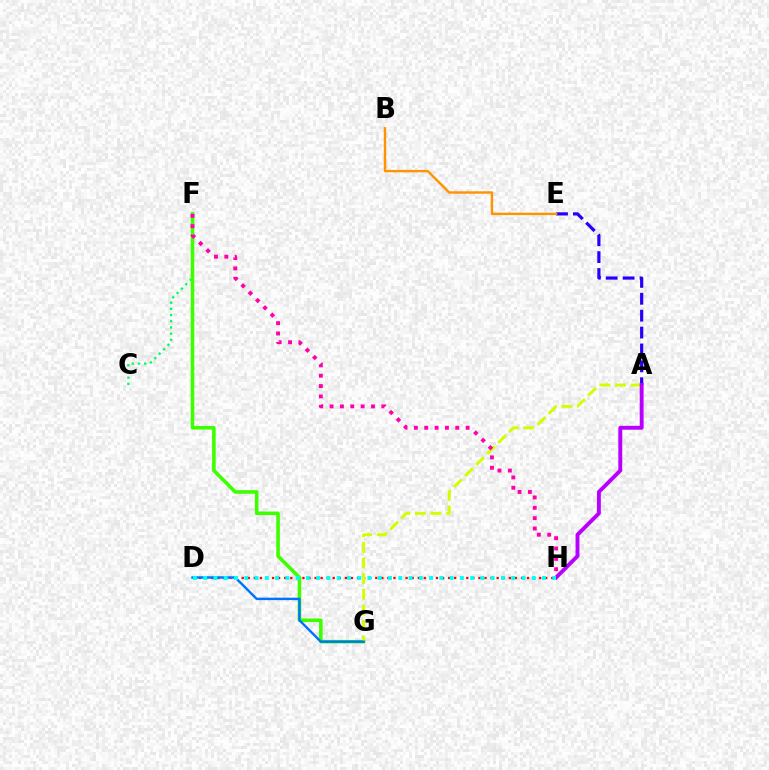{('D', 'H'): [{'color': '#ff0000', 'line_style': 'dotted', 'thickness': 1.65}, {'color': '#00fff6', 'line_style': 'dotted', 'thickness': 2.79}], ('C', 'F'): [{'color': '#00ff5c', 'line_style': 'dotted', 'thickness': 1.68}], ('F', 'G'): [{'color': '#3dff00', 'line_style': 'solid', 'thickness': 2.58}], ('A', 'G'): [{'color': '#d1ff00', 'line_style': 'dashed', 'thickness': 2.13}], ('D', 'G'): [{'color': '#0074ff', 'line_style': 'solid', 'thickness': 1.75}], ('A', 'E'): [{'color': '#2500ff', 'line_style': 'dashed', 'thickness': 2.29}], ('A', 'H'): [{'color': '#b900ff', 'line_style': 'solid', 'thickness': 2.8}], ('F', 'H'): [{'color': '#ff00ac', 'line_style': 'dotted', 'thickness': 2.81}], ('B', 'E'): [{'color': '#ff9400', 'line_style': 'solid', 'thickness': 1.74}]}